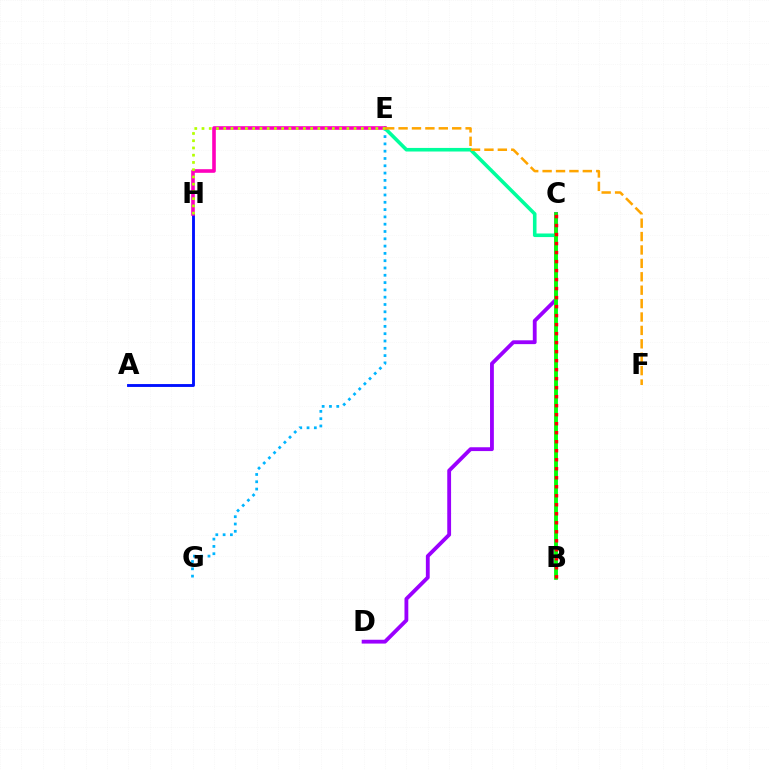{('E', 'G'): [{'color': '#00b5ff', 'line_style': 'dotted', 'thickness': 1.98}], ('C', 'D'): [{'color': '#9b00ff', 'line_style': 'solid', 'thickness': 2.75}], ('B', 'E'): [{'color': '#00ff9d', 'line_style': 'solid', 'thickness': 2.58}], ('B', 'C'): [{'color': '#08ff00', 'line_style': 'solid', 'thickness': 2.64}, {'color': '#ff0000', 'line_style': 'dotted', 'thickness': 2.45}], ('A', 'H'): [{'color': '#0010ff', 'line_style': 'solid', 'thickness': 2.06}], ('E', 'H'): [{'color': '#ff00bd', 'line_style': 'solid', 'thickness': 2.6}, {'color': '#b3ff00', 'line_style': 'dotted', 'thickness': 1.97}], ('E', 'F'): [{'color': '#ffa500', 'line_style': 'dashed', 'thickness': 1.82}]}